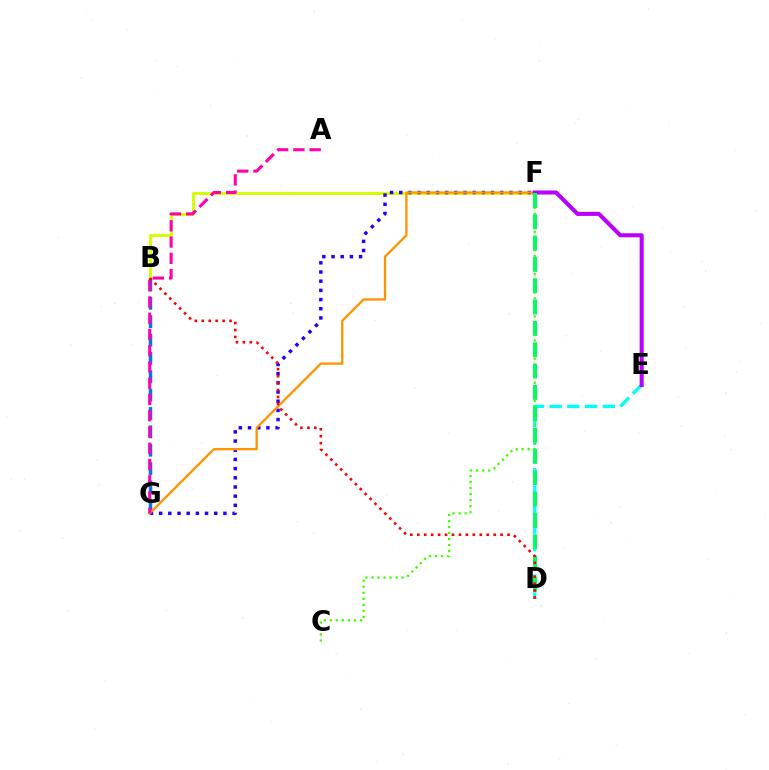{('B', 'F'): [{'color': '#d1ff00', 'line_style': 'solid', 'thickness': 2.08}], ('D', 'E'): [{'color': '#00fff6', 'line_style': 'dashed', 'thickness': 2.41}], ('F', 'G'): [{'color': '#2500ff', 'line_style': 'dotted', 'thickness': 2.49}, {'color': '#ff9400', 'line_style': 'solid', 'thickness': 1.66}], ('B', 'G'): [{'color': '#0074ff', 'line_style': 'dashed', 'thickness': 2.5}], ('C', 'F'): [{'color': '#3dff00', 'line_style': 'dotted', 'thickness': 1.64}], ('A', 'G'): [{'color': '#ff00ac', 'line_style': 'dashed', 'thickness': 2.21}], ('E', 'F'): [{'color': '#b900ff', 'line_style': 'solid', 'thickness': 2.92}], ('D', 'F'): [{'color': '#00ff5c', 'line_style': 'dashed', 'thickness': 2.9}], ('B', 'D'): [{'color': '#ff0000', 'line_style': 'dotted', 'thickness': 1.89}]}